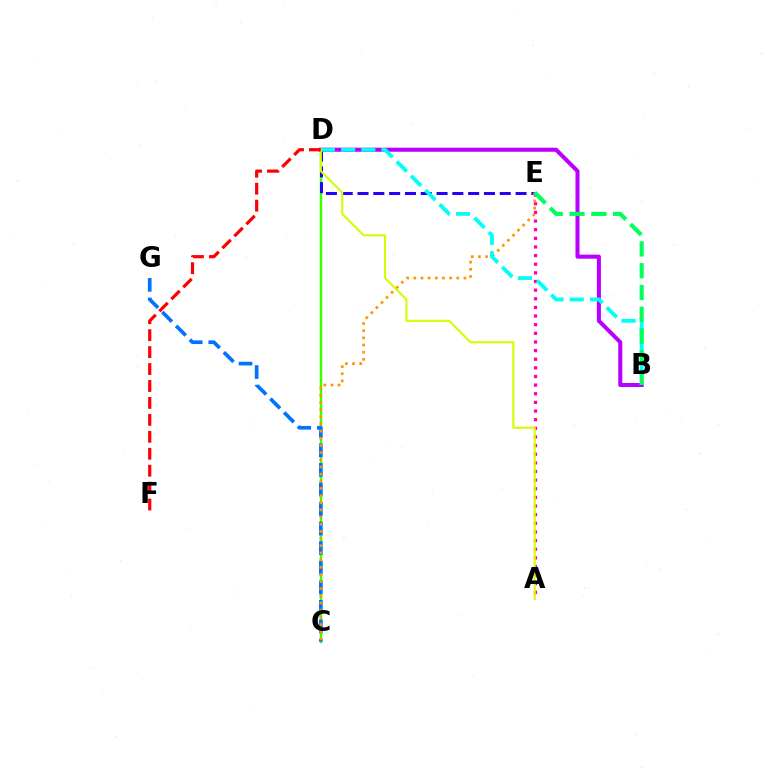{('C', 'D'): [{'color': '#3dff00', 'line_style': 'solid', 'thickness': 1.76}], ('A', 'E'): [{'color': '#ff00ac', 'line_style': 'dotted', 'thickness': 2.35}], ('D', 'E'): [{'color': '#2500ff', 'line_style': 'dashed', 'thickness': 2.15}], ('C', 'G'): [{'color': '#0074ff', 'line_style': 'dashed', 'thickness': 2.66}], ('B', 'D'): [{'color': '#b900ff', 'line_style': 'solid', 'thickness': 2.92}, {'color': '#00fff6', 'line_style': 'dashed', 'thickness': 2.75}], ('C', 'E'): [{'color': '#ff9400', 'line_style': 'dotted', 'thickness': 1.95}], ('A', 'D'): [{'color': '#d1ff00', 'line_style': 'solid', 'thickness': 1.5}], ('B', 'E'): [{'color': '#00ff5c', 'line_style': 'dashed', 'thickness': 2.96}], ('D', 'F'): [{'color': '#ff0000', 'line_style': 'dashed', 'thickness': 2.3}]}